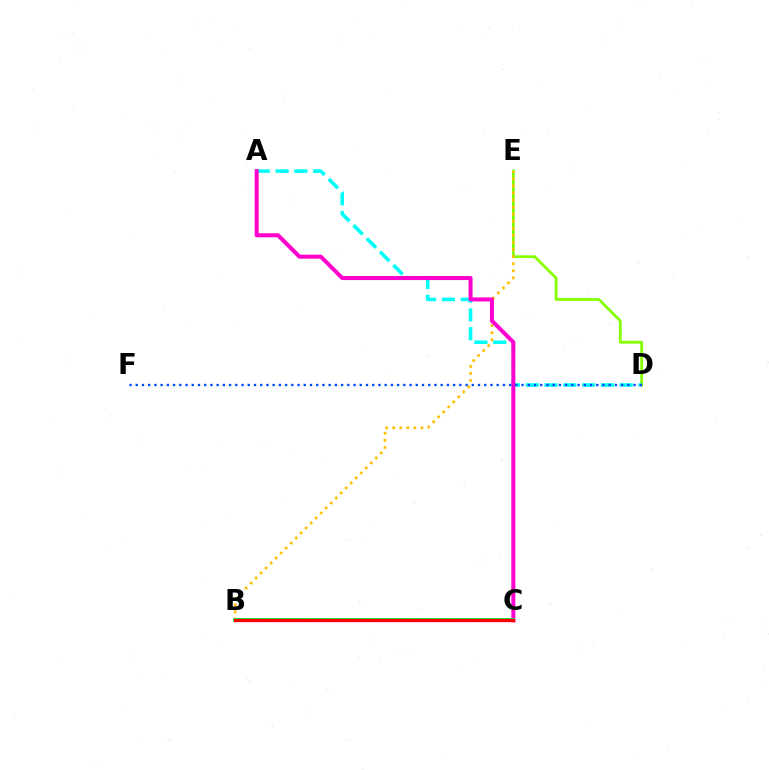{('D', 'E'): [{'color': '#84ff00', 'line_style': 'solid', 'thickness': 1.99}], ('B', 'C'): [{'color': '#7200ff', 'line_style': 'dashed', 'thickness': 2.8}, {'color': '#00ff39', 'line_style': 'solid', 'thickness': 2.76}, {'color': '#ff0000', 'line_style': 'solid', 'thickness': 2.38}], ('B', 'E'): [{'color': '#ffbd00', 'line_style': 'dotted', 'thickness': 1.92}], ('A', 'D'): [{'color': '#00fff6', 'line_style': 'dashed', 'thickness': 2.56}], ('A', 'C'): [{'color': '#ff00cf', 'line_style': 'solid', 'thickness': 2.89}], ('D', 'F'): [{'color': '#004bff', 'line_style': 'dotted', 'thickness': 1.69}]}